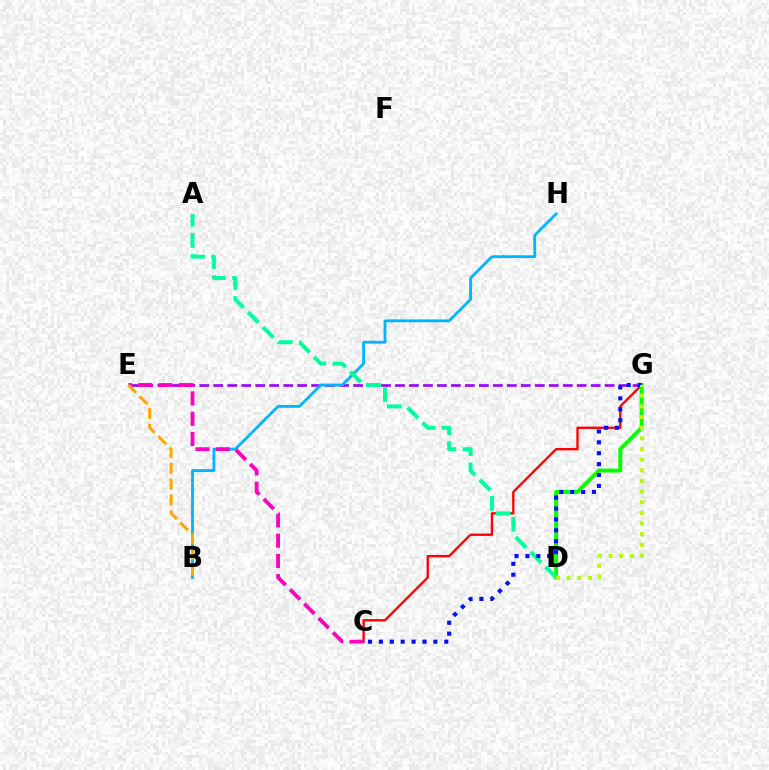{('E', 'G'): [{'color': '#9b00ff', 'line_style': 'dashed', 'thickness': 1.9}], ('C', 'G'): [{'color': '#ff0000', 'line_style': 'solid', 'thickness': 1.69}, {'color': '#0010ff', 'line_style': 'dotted', 'thickness': 2.96}], ('D', 'G'): [{'color': '#08ff00', 'line_style': 'solid', 'thickness': 2.83}, {'color': '#b3ff00', 'line_style': 'dotted', 'thickness': 2.89}], ('B', 'H'): [{'color': '#00b5ff', 'line_style': 'solid', 'thickness': 2.04}], ('C', 'E'): [{'color': '#ff00bd', 'line_style': 'dashed', 'thickness': 2.75}], ('A', 'D'): [{'color': '#00ff9d', 'line_style': 'dashed', 'thickness': 2.88}], ('B', 'E'): [{'color': '#ffa500', 'line_style': 'dashed', 'thickness': 2.16}]}